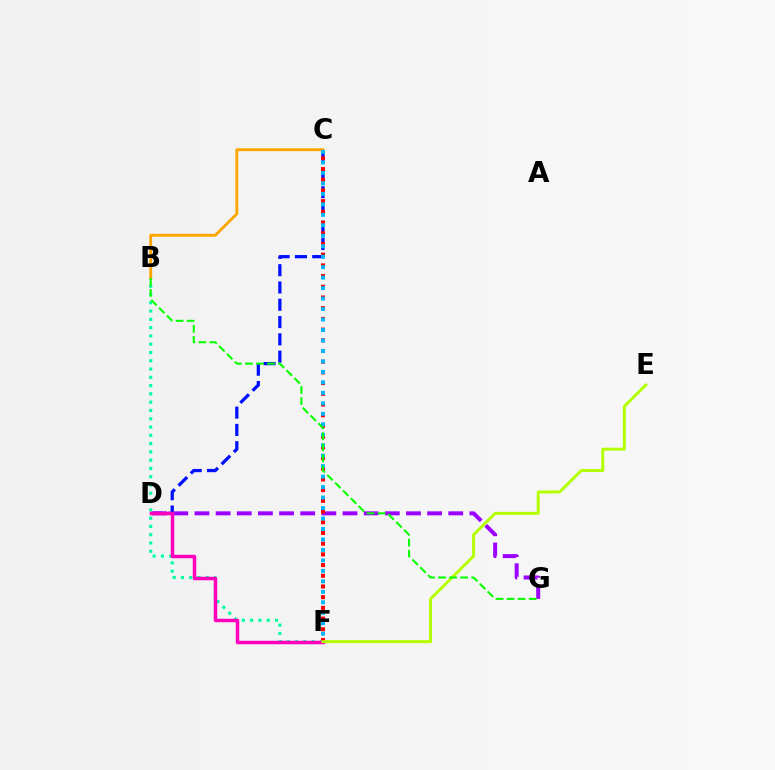{('C', 'D'): [{'color': '#0010ff', 'line_style': 'dashed', 'thickness': 2.35}], ('D', 'G'): [{'color': '#9b00ff', 'line_style': 'dashed', 'thickness': 2.87}], ('B', 'F'): [{'color': '#00ff9d', 'line_style': 'dotted', 'thickness': 2.25}], ('B', 'C'): [{'color': '#ffa500', 'line_style': 'solid', 'thickness': 2.05}], ('C', 'F'): [{'color': '#ff0000', 'line_style': 'dotted', 'thickness': 2.91}, {'color': '#00b5ff', 'line_style': 'dotted', 'thickness': 2.85}], ('D', 'F'): [{'color': '#ff00bd', 'line_style': 'solid', 'thickness': 2.51}], ('E', 'F'): [{'color': '#b3ff00', 'line_style': 'solid', 'thickness': 2.12}], ('B', 'G'): [{'color': '#08ff00', 'line_style': 'dashed', 'thickness': 1.5}]}